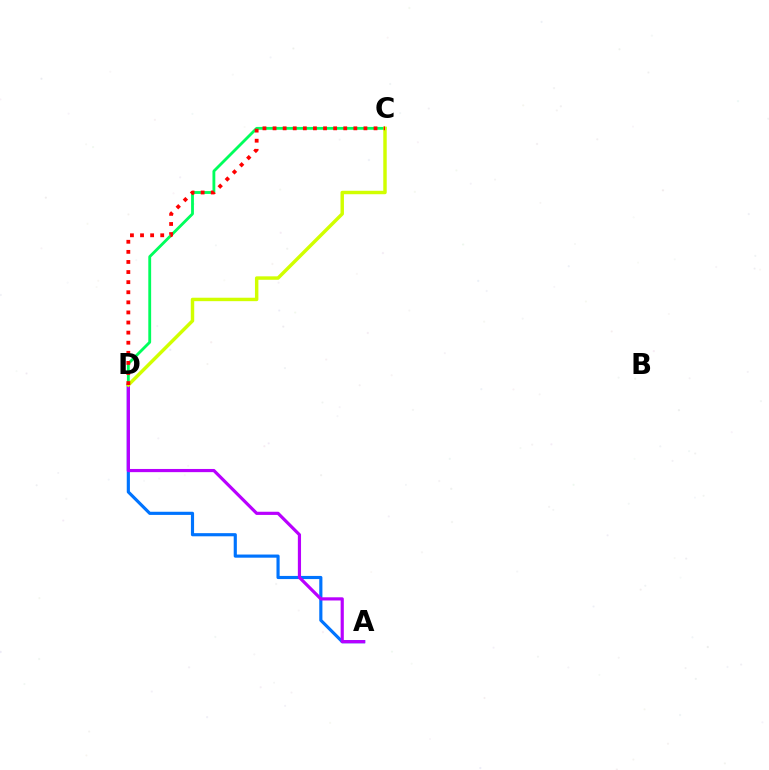{('C', 'D'): [{'color': '#00ff5c', 'line_style': 'solid', 'thickness': 2.04}, {'color': '#d1ff00', 'line_style': 'solid', 'thickness': 2.48}, {'color': '#ff0000', 'line_style': 'dotted', 'thickness': 2.74}], ('A', 'D'): [{'color': '#0074ff', 'line_style': 'solid', 'thickness': 2.27}, {'color': '#b900ff', 'line_style': 'solid', 'thickness': 2.29}]}